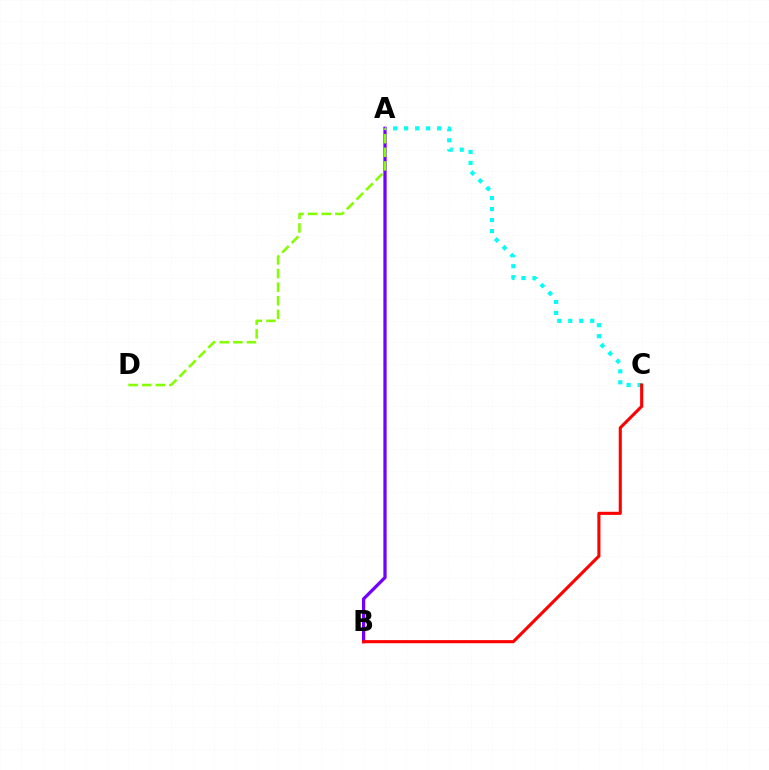{('A', 'B'): [{'color': '#7200ff', 'line_style': 'solid', 'thickness': 2.35}], ('A', 'C'): [{'color': '#00fff6', 'line_style': 'dotted', 'thickness': 2.99}], ('A', 'D'): [{'color': '#84ff00', 'line_style': 'dashed', 'thickness': 1.85}], ('B', 'C'): [{'color': '#ff0000', 'line_style': 'solid', 'thickness': 2.23}]}